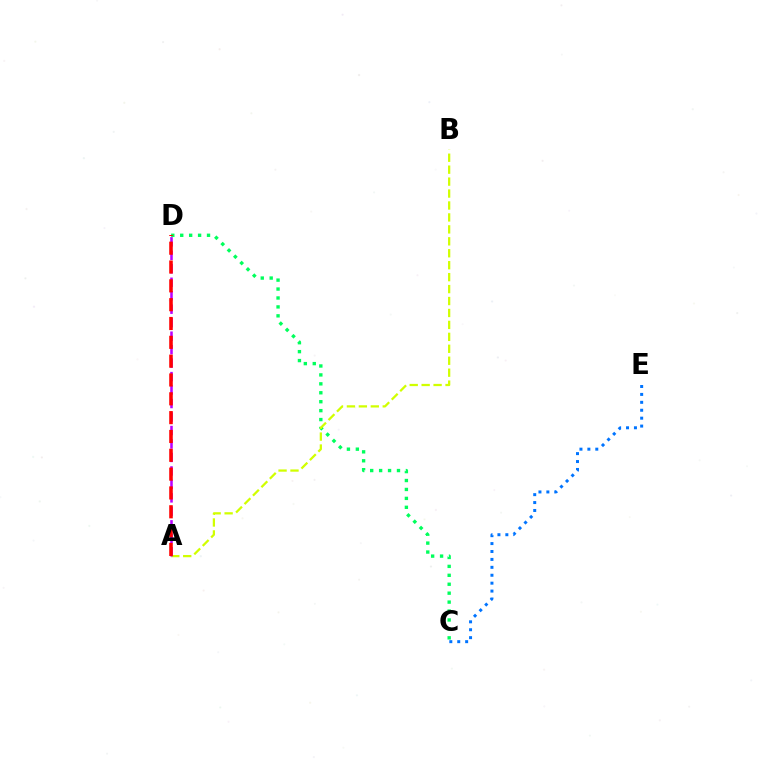{('C', 'D'): [{'color': '#00ff5c', 'line_style': 'dotted', 'thickness': 2.43}], ('A', 'B'): [{'color': '#d1ff00', 'line_style': 'dashed', 'thickness': 1.62}], ('C', 'E'): [{'color': '#0074ff', 'line_style': 'dotted', 'thickness': 2.15}], ('A', 'D'): [{'color': '#b900ff', 'line_style': 'dashed', 'thickness': 1.83}, {'color': '#ff0000', 'line_style': 'dashed', 'thickness': 2.56}]}